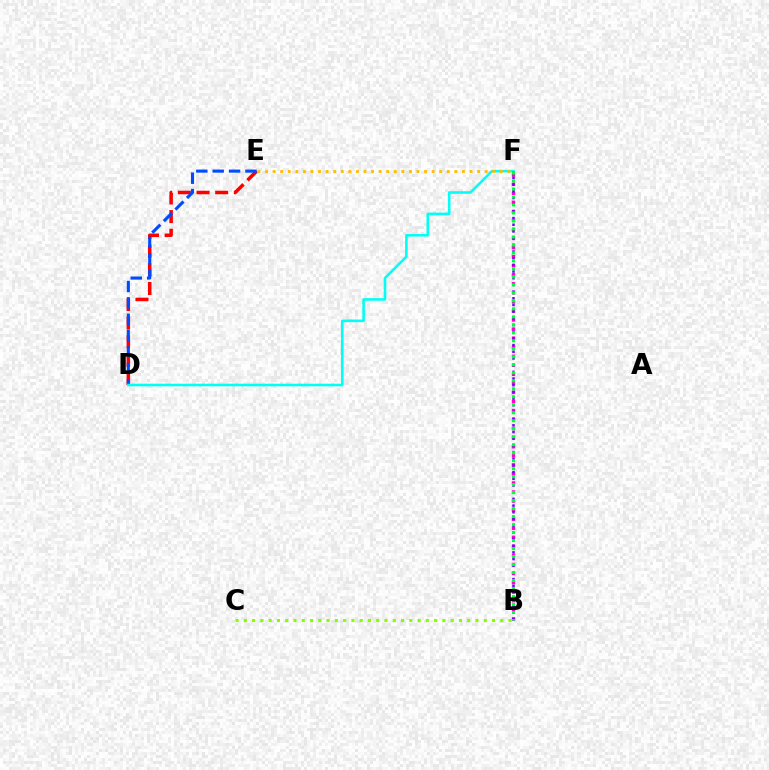{('D', 'E'): [{'color': '#ff0000', 'line_style': 'dashed', 'thickness': 2.54}, {'color': '#004bff', 'line_style': 'dashed', 'thickness': 2.23}], ('B', 'C'): [{'color': '#84ff00', 'line_style': 'dotted', 'thickness': 2.25}], ('D', 'F'): [{'color': '#00fff6', 'line_style': 'solid', 'thickness': 1.86}], ('E', 'F'): [{'color': '#ffbd00', 'line_style': 'dotted', 'thickness': 2.06}], ('B', 'F'): [{'color': '#ff00cf', 'line_style': 'dotted', 'thickness': 2.46}, {'color': '#7200ff', 'line_style': 'dotted', 'thickness': 1.82}, {'color': '#00ff39', 'line_style': 'dotted', 'thickness': 2.17}]}